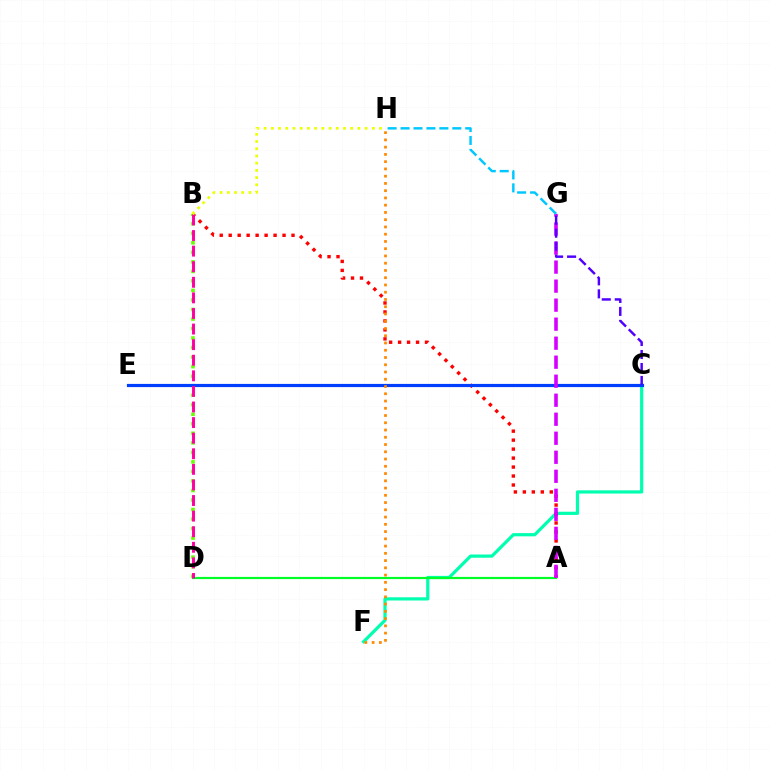{('C', 'F'): [{'color': '#00ffaf', 'line_style': 'solid', 'thickness': 2.31}], ('A', 'B'): [{'color': '#ff0000', 'line_style': 'dotted', 'thickness': 2.44}], ('B', 'D'): [{'color': '#66ff00', 'line_style': 'dotted', 'thickness': 2.59}, {'color': '#ff00a0', 'line_style': 'dashed', 'thickness': 2.12}], ('A', 'D'): [{'color': '#00ff27', 'line_style': 'solid', 'thickness': 1.57}], ('C', 'E'): [{'color': '#003fff', 'line_style': 'solid', 'thickness': 2.29}], ('F', 'H'): [{'color': '#ff8800', 'line_style': 'dotted', 'thickness': 1.97}], ('A', 'G'): [{'color': '#d600ff', 'line_style': 'dashed', 'thickness': 2.58}], ('G', 'H'): [{'color': '#00c7ff', 'line_style': 'dashed', 'thickness': 1.76}], ('B', 'H'): [{'color': '#eeff00', 'line_style': 'dotted', 'thickness': 1.96}], ('C', 'G'): [{'color': '#4f00ff', 'line_style': 'dashed', 'thickness': 1.76}]}